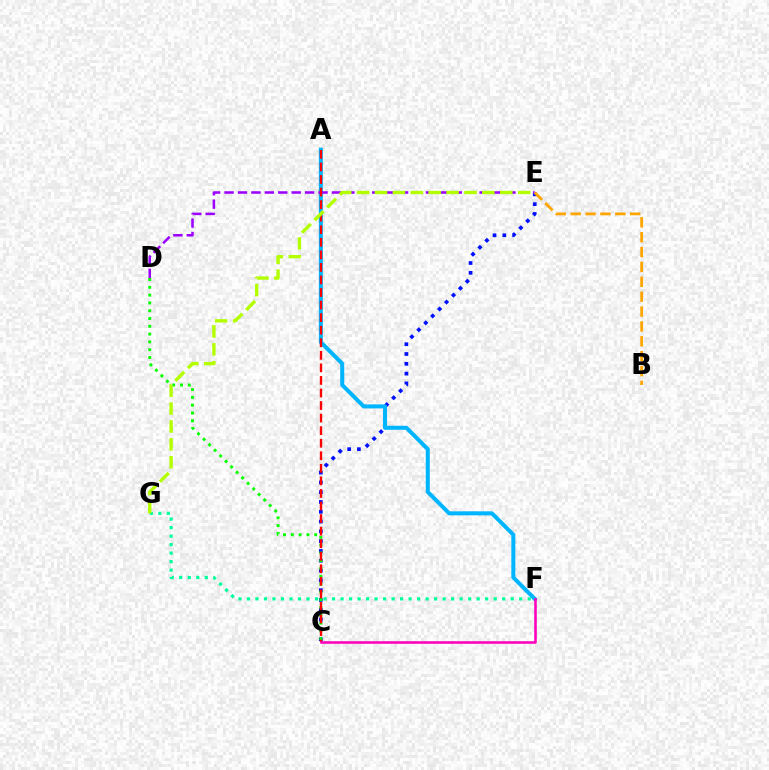{('C', 'E'): [{'color': '#0010ff', 'line_style': 'dotted', 'thickness': 2.66}], ('A', 'F'): [{'color': '#00b5ff', 'line_style': 'solid', 'thickness': 2.89}], ('C', 'D'): [{'color': '#08ff00', 'line_style': 'dotted', 'thickness': 2.12}], ('D', 'E'): [{'color': '#9b00ff', 'line_style': 'dashed', 'thickness': 1.82}], ('F', 'G'): [{'color': '#00ff9d', 'line_style': 'dotted', 'thickness': 2.31}], ('A', 'C'): [{'color': '#ff0000', 'line_style': 'dashed', 'thickness': 1.71}], ('B', 'E'): [{'color': '#ffa500', 'line_style': 'dashed', 'thickness': 2.02}], ('C', 'F'): [{'color': '#ff00bd', 'line_style': 'solid', 'thickness': 1.86}], ('E', 'G'): [{'color': '#b3ff00', 'line_style': 'dashed', 'thickness': 2.43}]}